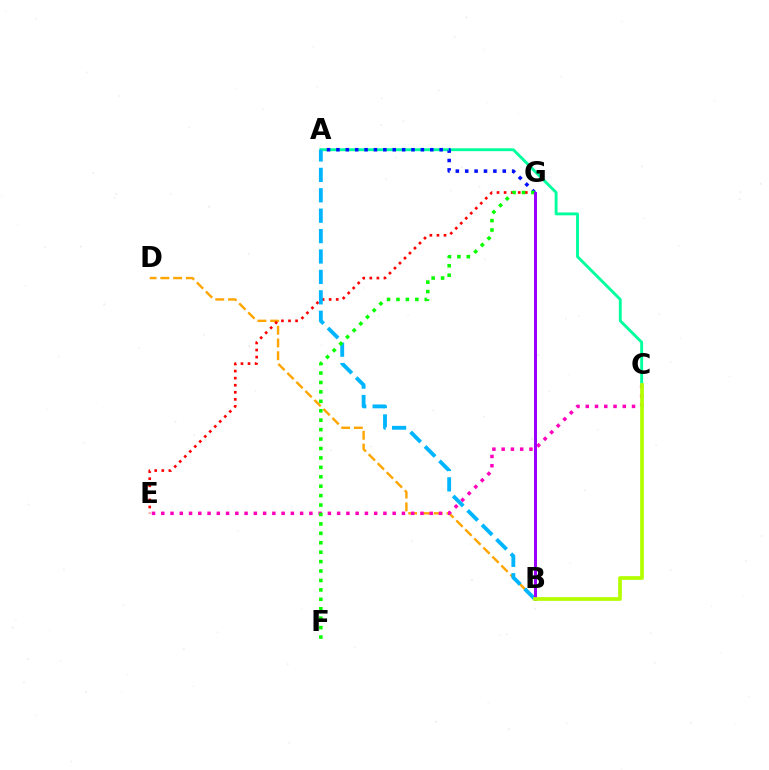{('B', 'D'): [{'color': '#ffa500', 'line_style': 'dashed', 'thickness': 1.73}], ('A', 'C'): [{'color': '#00ff9d', 'line_style': 'solid', 'thickness': 2.07}], ('C', 'E'): [{'color': '#ff00bd', 'line_style': 'dotted', 'thickness': 2.51}], ('E', 'G'): [{'color': '#ff0000', 'line_style': 'dotted', 'thickness': 1.92}], ('A', 'G'): [{'color': '#0010ff', 'line_style': 'dotted', 'thickness': 2.55}], ('A', 'B'): [{'color': '#00b5ff', 'line_style': 'dashed', 'thickness': 2.77}], ('F', 'G'): [{'color': '#08ff00', 'line_style': 'dotted', 'thickness': 2.56}], ('B', 'G'): [{'color': '#9b00ff', 'line_style': 'solid', 'thickness': 2.17}], ('B', 'C'): [{'color': '#b3ff00', 'line_style': 'solid', 'thickness': 2.69}]}